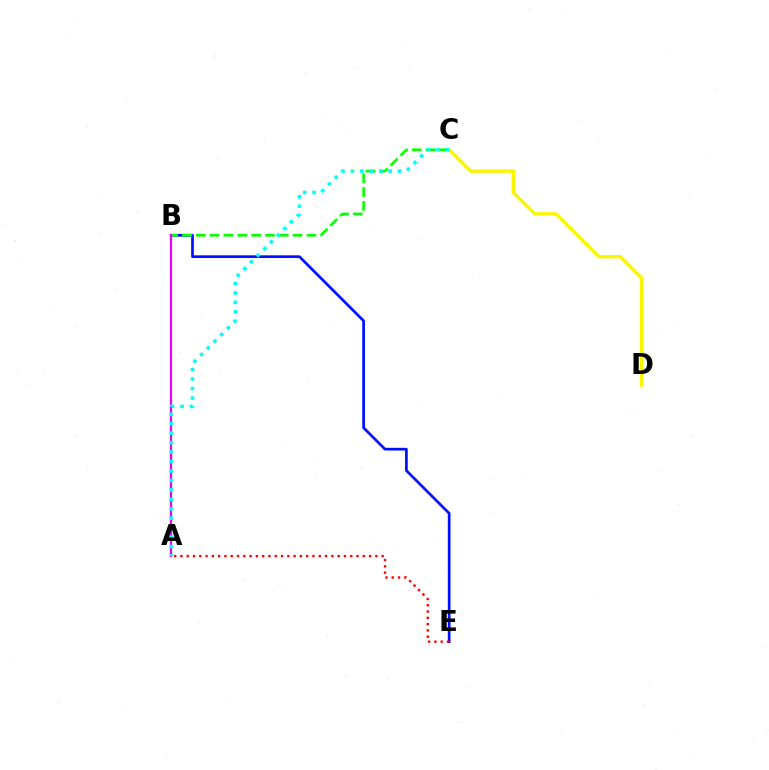{('B', 'E'): [{'color': '#0010ff', 'line_style': 'solid', 'thickness': 1.95}], ('A', 'E'): [{'color': '#ff0000', 'line_style': 'dotted', 'thickness': 1.71}], ('B', 'C'): [{'color': '#08ff00', 'line_style': 'dashed', 'thickness': 1.88}], ('A', 'B'): [{'color': '#ee00ff', 'line_style': 'solid', 'thickness': 1.57}], ('C', 'D'): [{'color': '#fcf500', 'line_style': 'solid', 'thickness': 2.45}], ('A', 'C'): [{'color': '#00fff6', 'line_style': 'dotted', 'thickness': 2.57}]}